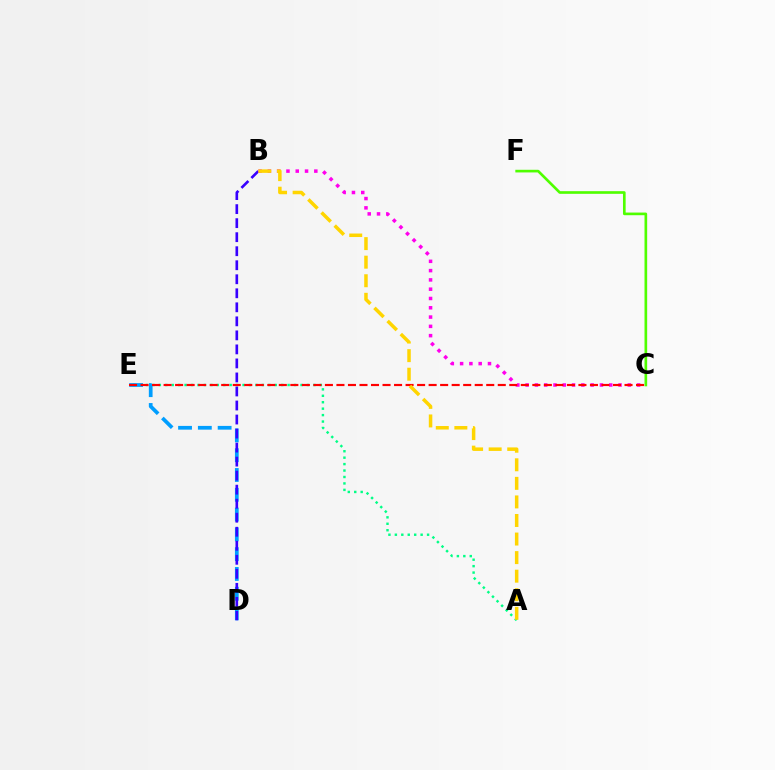{('A', 'E'): [{'color': '#00ff86', 'line_style': 'dotted', 'thickness': 1.75}], ('D', 'E'): [{'color': '#009eff', 'line_style': 'dashed', 'thickness': 2.69}], ('B', 'D'): [{'color': '#3700ff', 'line_style': 'dashed', 'thickness': 1.91}], ('B', 'C'): [{'color': '#ff00ed', 'line_style': 'dotted', 'thickness': 2.52}], ('C', 'E'): [{'color': '#ff0000', 'line_style': 'dashed', 'thickness': 1.57}], ('C', 'F'): [{'color': '#4fff00', 'line_style': 'solid', 'thickness': 1.91}], ('A', 'B'): [{'color': '#ffd500', 'line_style': 'dashed', 'thickness': 2.52}]}